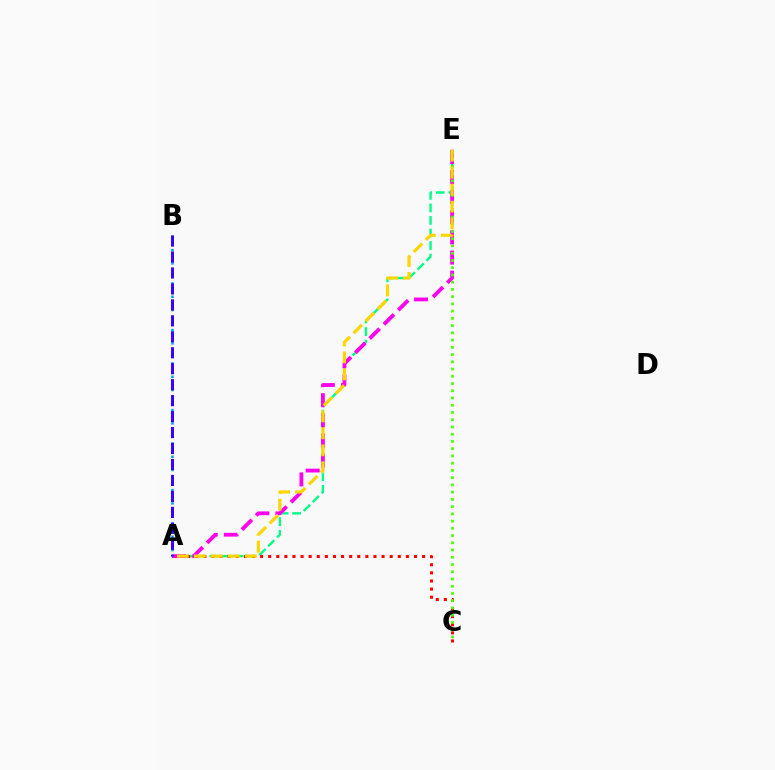{('A', 'E'): [{'color': '#00ff86', 'line_style': 'dashed', 'thickness': 1.71}, {'color': '#ff00ed', 'line_style': 'dashed', 'thickness': 2.74}, {'color': '#ffd500', 'line_style': 'dashed', 'thickness': 2.31}], ('A', 'C'): [{'color': '#ff0000', 'line_style': 'dotted', 'thickness': 2.2}], ('C', 'E'): [{'color': '#4fff00', 'line_style': 'dotted', 'thickness': 1.97}], ('A', 'B'): [{'color': '#009eff', 'line_style': 'dotted', 'thickness': 1.81}, {'color': '#3700ff', 'line_style': 'dashed', 'thickness': 2.17}]}